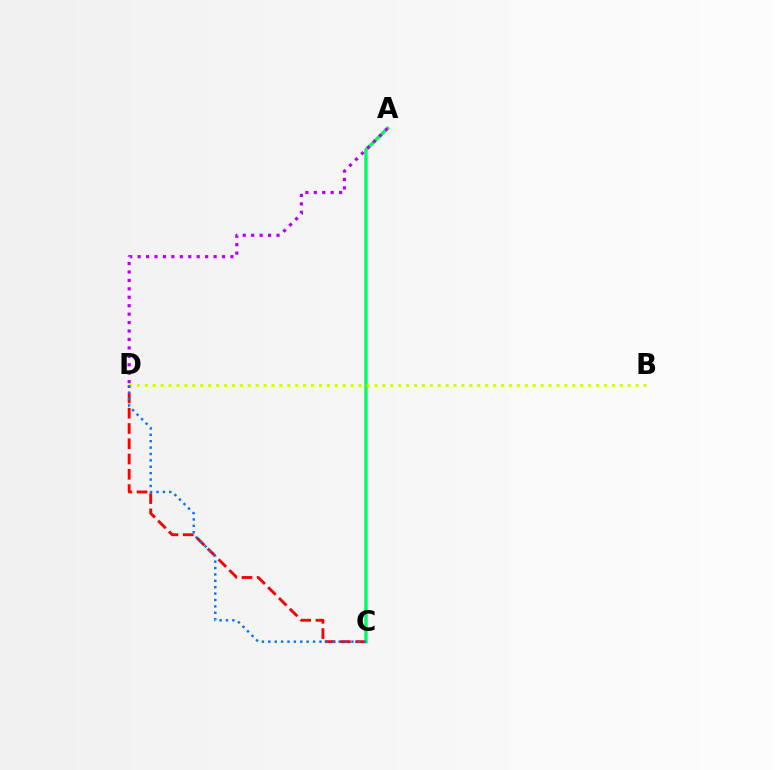{('C', 'D'): [{'color': '#ff0000', 'line_style': 'dashed', 'thickness': 2.07}, {'color': '#0074ff', 'line_style': 'dotted', 'thickness': 1.74}], ('A', 'C'): [{'color': '#00ff5c', 'line_style': 'solid', 'thickness': 2.44}], ('B', 'D'): [{'color': '#d1ff00', 'line_style': 'dotted', 'thickness': 2.15}], ('A', 'D'): [{'color': '#b900ff', 'line_style': 'dotted', 'thickness': 2.29}]}